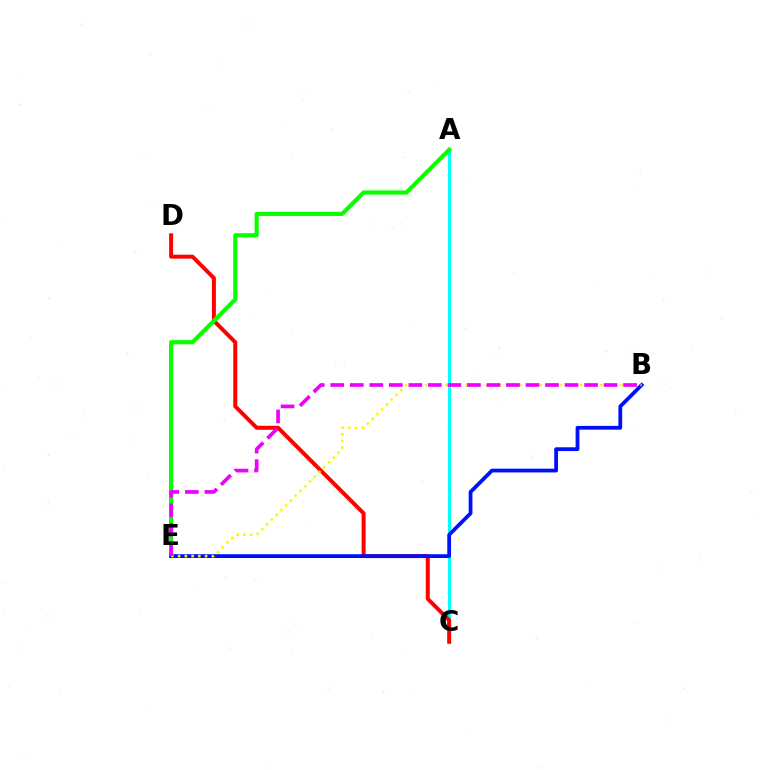{('A', 'C'): [{'color': '#00fff6', 'line_style': 'solid', 'thickness': 2.18}], ('C', 'D'): [{'color': '#ff0000', 'line_style': 'solid', 'thickness': 2.86}], ('A', 'E'): [{'color': '#08ff00', 'line_style': 'solid', 'thickness': 2.99}], ('B', 'E'): [{'color': '#0010ff', 'line_style': 'solid', 'thickness': 2.72}, {'color': '#fcf500', 'line_style': 'dotted', 'thickness': 1.83}, {'color': '#ee00ff', 'line_style': 'dashed', 'thickness': 2.65}]}